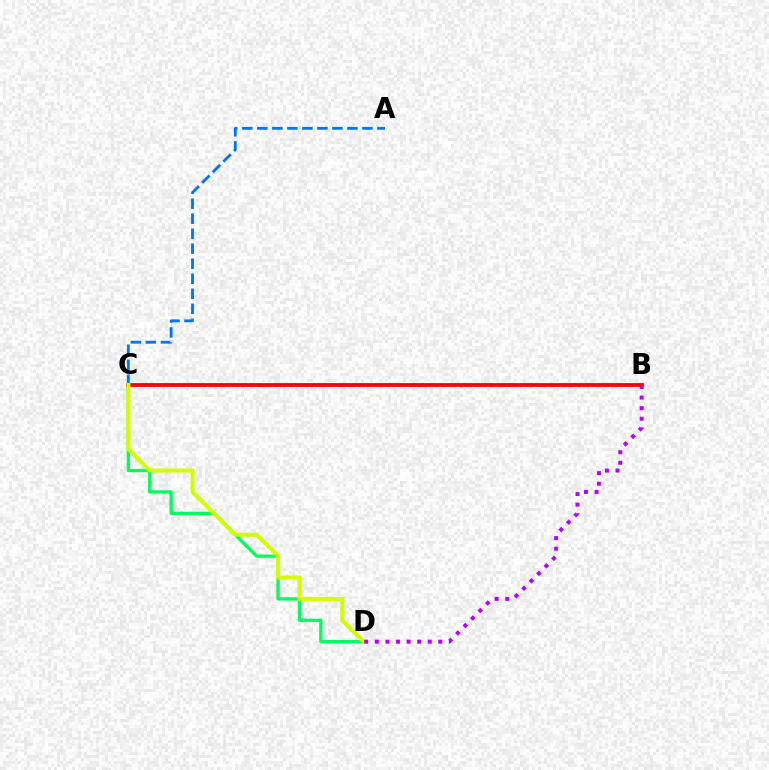{('C', 'D'): [{'color': '#00ff5c', 'line_style': 'solid', 'thickness': 2.37}, {'color': '#d1ff00', 'line_style': 'solid', 'thickness': 2.88}], ('A', 'C'): [{'color': '#0074ff', 'line_style': 'dashed', 'thickness': 2.04}], ('B', 'C'): [{'color': '#ff0000', 'line_style': 'solid', 'thickness': 2.74}], ('B', 'D'): [{'color': '#b900ff', 'line_style': 'dotted', 'thickness': 2.87}]}